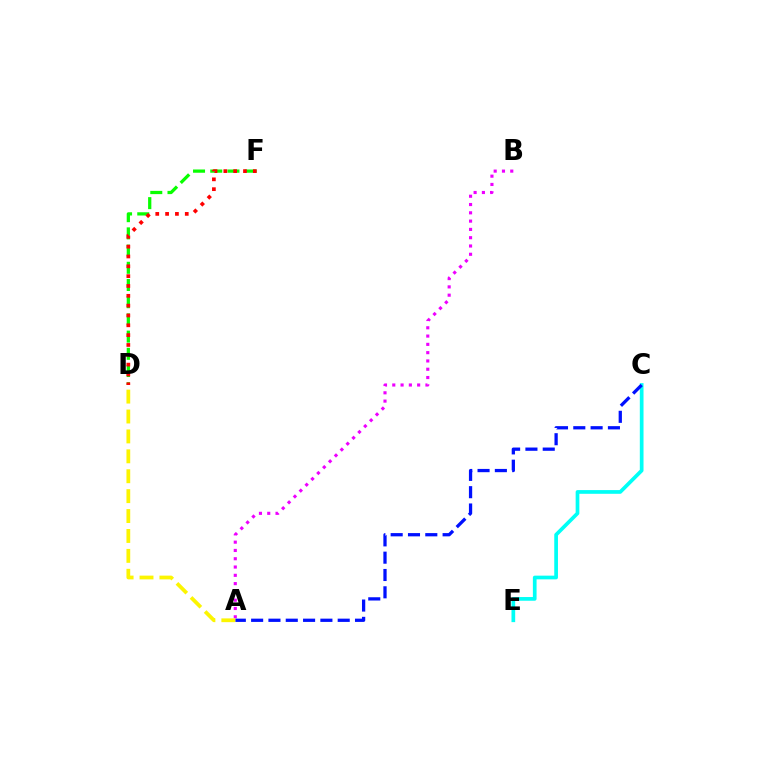{('D', 'F'): [{'color': '#08ff00', 'line_style': 'dashed', 'thickness': 2.34}, {'color': '#ff0000', 'line_style': 'dotted', 'thickness': 2.67}], ('C', 'E'): [{'color': '#00fff6', 'line_style': 'solid', 'thickness': 2.67}], ('A', 'B'): [{'color': '#ee00ff', 'line_style': 'dotted', 'thickness': 2.25}], ('A', 'C'): [{'color': '#0010ff', 'line_style': 'dashed', 'thickness': 2.35}], ('A', 'D'): [{'color': '#fcf500', 'line_style': 'dashed', 'thickness': 2.7}]}